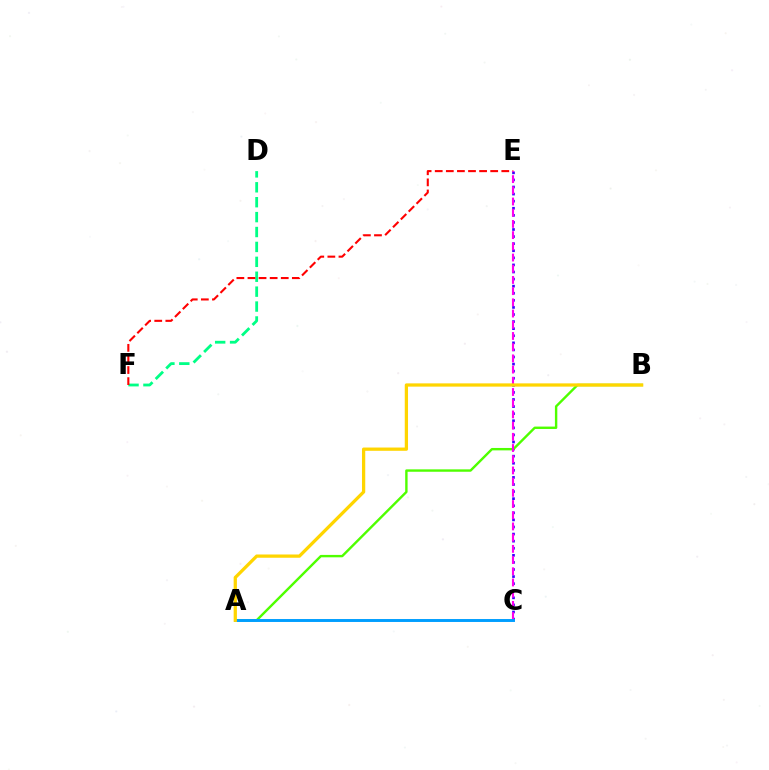{('C', 'E'): [{'color': '#3700ff', 'line_style': 'dotted', 'thickness': 1.92}, {'color': '#ff00ed', 'line_style': 'dashed', 'thickness': 1.52}], ('D', 'F'): [{'color': '#00ff86', 'line_style': 'dashed', 'thickness': 2.03}], ('E', 'F'): [{'color': '#ff0000', 'line_style': 'dashed', 'thickness': 1.51}], ('A', 'B'): [{'color': '#4fff00', 'line_style': 'solid', 'thickness': 1.73}, {'color': '#ffd500', 'line_style': 'solid', 'thickness': 2.35}], ('A', 'C'): [{'color': '#009eff', 'line_style': 'solid', 'thickness': 2.11}]}